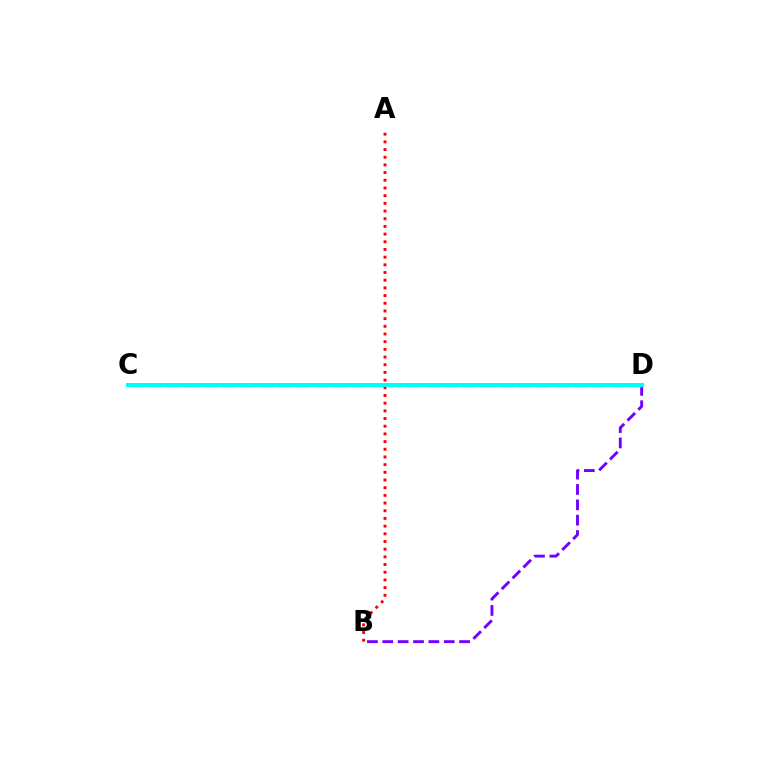{('B', 'D'): [{'color': '#7200ff', 'line_style': 'dashed', 'thickness': 2.09}], ('A', 'B'): [{'color': '#ff0000', 'line_style': 'dotted', 'thickness': 2.09}], ('C', 'D'): [{'color': '#84ff00', 'line_style': 'dashed', 'thickness': 2.51}, {'color': '#00fff6', 'line_style': 'solid', 'thickness': 2.87}]}